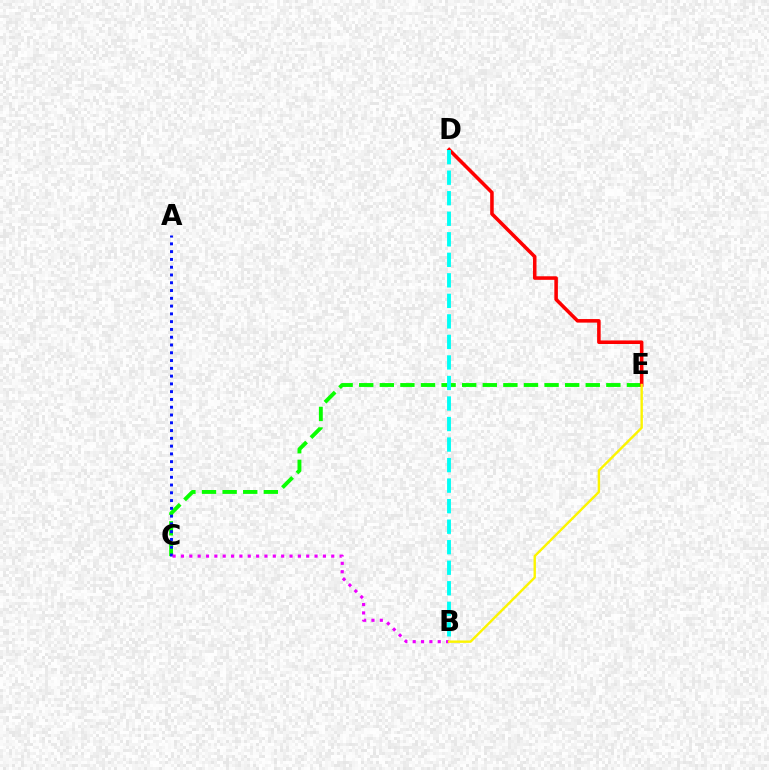{('C', 'E'): [{'color': '#08ff00', 'line_style': 'dashed', 'thickness': 2.8}], ('D', 'E'): [{'color': '#ff0000', 'line_style': 'solid', 'thickness': 2.56}], ('A', 'C'): [{'color': '#0010ff', 'line_style': 'dotted', 'thickness': 2.11}], ('B', 'D'): [{'color': '#00fff6', 'line_style': 'dashed', 'thickness': 2.79}], ('B', 'C'): [{'color': '#ee00ff', 'line_style': 'dotted', 'thickness': 2.27}], ('B', 'E'): [{'color': '#fcf500', 'line_style': 'solid', 'thickness': 1.73}]}